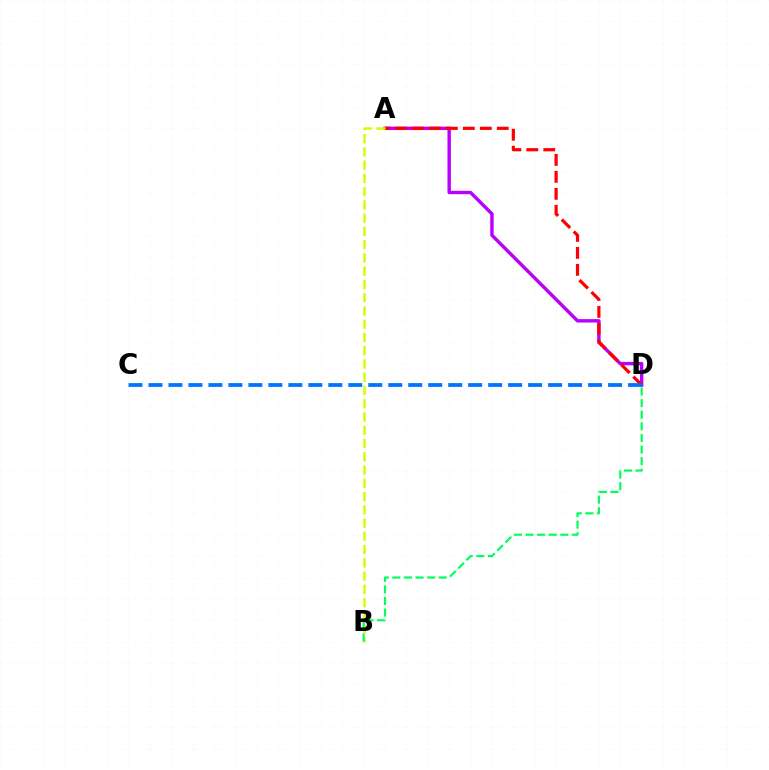{('A', 'D'): [{'color': '#b900ff', 'line_style': 'solid', 'thickness': 2.46}, {'color': '#ff0000', 'line_style': 'dashed', 'thickness': 2.31}], ('A', 'B'): [{'color': '#d1ff00', 'line_style': 'dashed', 'thickness': 1.8}], ('C', 'D'): [{'color': '#0074ff', 'line_style': 'dashed', 'thickness': 2.71}], ('B', 'D'): [{'color': '#00ff5c', 'line_style': 'dashed', 'thickness': 1.58}]}